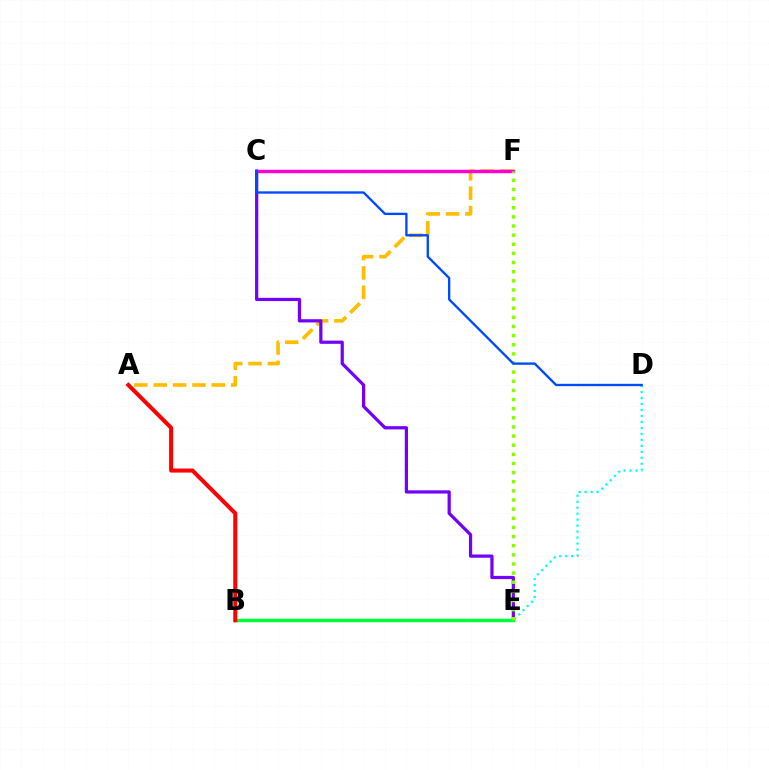{('A', 'F'): [{'color': '#ffbd00', 'line_style': 'dashed', 'thickness': 2.63}], ('C', 'E'): [{'color': '#7200ff', 'line_style': 'solid', 'thickness': 2.32}], ('B', 'E'): [{'color': '#00ff39', 'line_style': 'solid', 'thickness': 2.49}], ('D', 'E'): [{'color': '#00fff6', 'line_style': 'dotted', 'thickness': 1.62}], ('C', 'F'): [{'color': '#ff00cf', 'line_style': 'solid', 'thickness': 2.46}], ('A', 'B'): [{'color': '#ff0000', 'line_style': 'solid', 'thickness': 2.91}], ('E', 'F'): [{'color': '#84ff00', 'line_style': 'dotted', 'thickness': 2.48}], ('C', 'D'): [{'color': '#004bff', 'line_style': 'solid', 'thickness': 1.69}]}